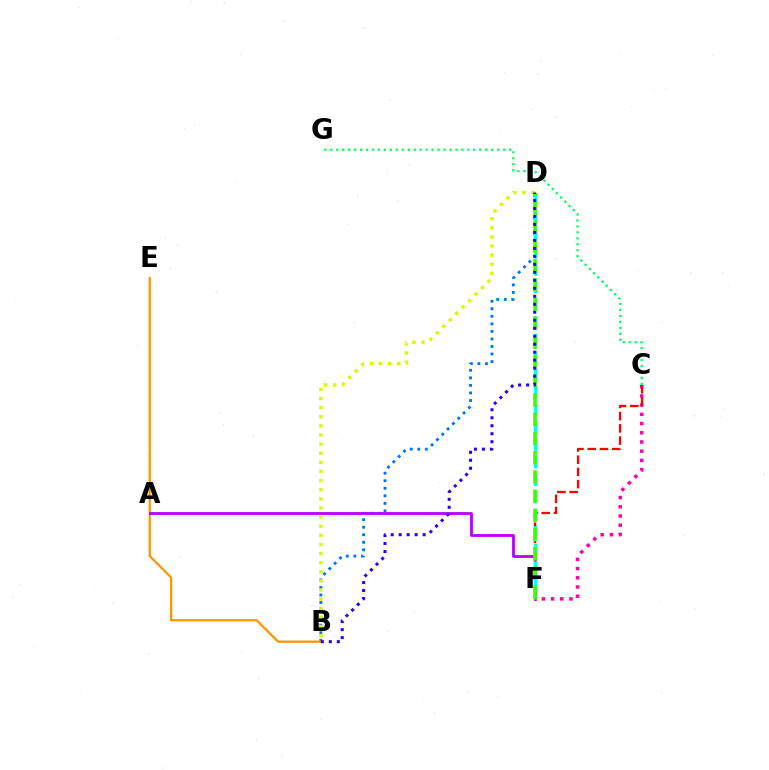{('C', 'F'): [{'color': '#ff00ac', 'line_style': 'dotted', 'thickness': 2.5}, {'color': '#ff0000', 'line_style': 'dashed', 'thickness': 1.66}], ('B', 'D'): [{'color': '#0074ff', 'line_style': 'dotted', 'thickness': 2.05}, {'color': '#d1ff00', 'line_style': 'dotted', 'thickness': 2.48}, {'color': '#2500ff', 'line_style': 'dotted', 'thickness': 2.17}], ('C', 'G'): [{'color': '#00ff5c', 'line_style': 'dotted', 'thickness': 1.62}], ('B', 'E'): [{'color': '#ff9400', 'line_style': 'solid', 'thickness': 1.61}], ('A', 'F'): [{'color': '#b900ff', 'line_style': 'solid', 'thickness': 2.02}], ('D', 'F'): [{'color': '#00fff6', 'line_style': 'dashed', 'thickness': 2.38}, {'color': '#3dff00', 'line_style': 'dashed', 'thickness': 2.61}]}